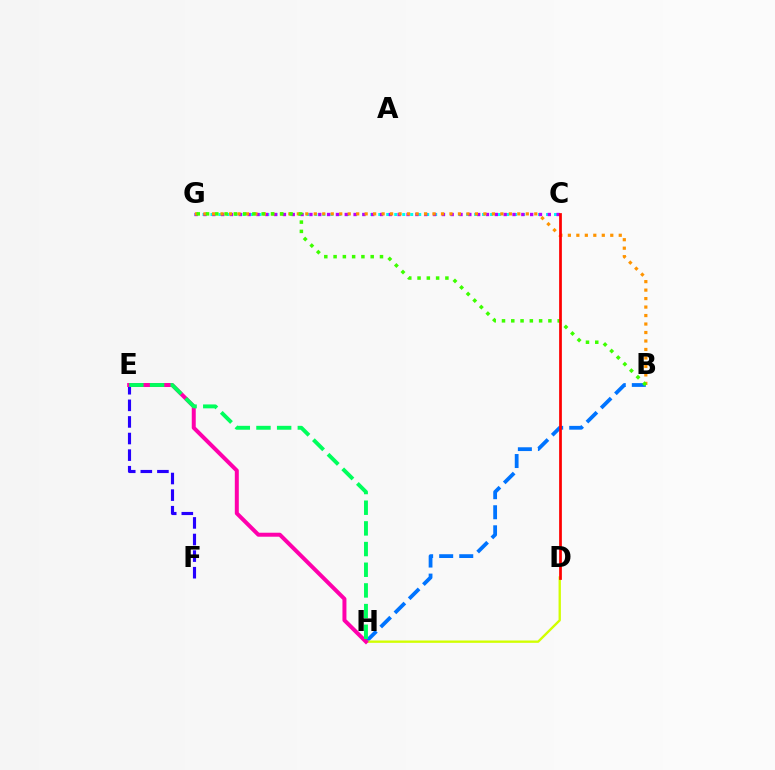{('C', 'G'): [{'color': '#00fff6', 'line_style': 'dotted', 'thickness': 2.17}, {'color': '#b900ff', 'line_style': 'dotted', 'thickness': 2.4}], ('E', 'F'): [{'color': '#2500ff', 'line_style': 'dashed', 'thickness': 2.25}], ('B', 'H'): [{'color': '#0074ff', 'line_style': 'dashed', 'thickness': 2.73}], ('B', 'G'): [{'color': '#ff9400', 'line_style': 'dotted', 'thickness': 2.3}, {'color': '#3dff00', 'line_style': 'dotted', 'thickness': 2.52}], ('D', 'H'): [{'color': '#d1ff00', 'line_style': 'solid', 'thickness': 1.69}], ('E', 'H'): [{'color': '#ff00ac', 'line_style': 'solid', 'thickness': 2.87}, {'color': '#00ff5c', 'line_style': 'dashed', 'thickness': 2.81}], ('C', 'D'): [{'color': '#ff0000', 'line_style': 'solid', 'thickness': 1.97}]}